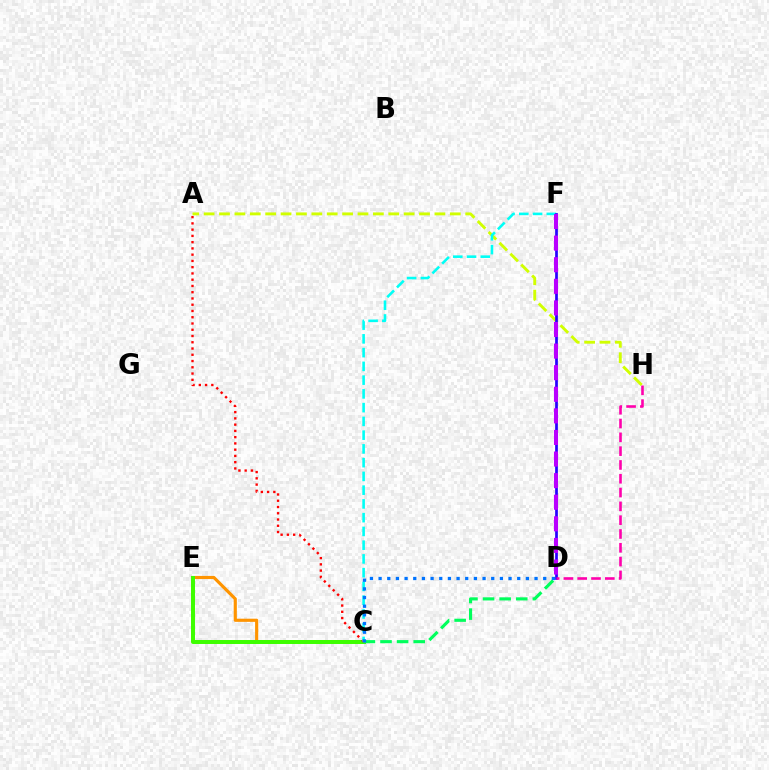{('C', 'E'): [{'color': '#ff9400', 'line_style': 'solid', 'thickness': 2.27}, {'color': '#3dff00', 'line_style': 'solid', 'thickness': 2.86}], ('A', 'H'): [{'color': '#d1ff00', 'line_style': 'dashed', 'thickness': 2.09}], ('A', 'C'): [{'color': '#ff0000', 'line_style': 'dotted', 'thickness': 1.7}], ('C', 'F'): [{'color': '#00fff6', 'line_style': 'dashed', 'thickness': 1.87}], ('D', 'F'): [{'color': '#2500ff', 'line_style': 'solid', 'thickness': 1.96}, {'color': '#b900ff', 'line_style': 'dashed', 'thickness': 2.93}], ('C', 'D'): [{'color': '#00ff5c', 'line_style': 'dashed', 'thickness': 2.25}, {'color': '#0074ff', 'line_style': 'dotted', 'thickness': 2.35}], ('D', 'H'): [{'color': '#ff00ac', 'line_style': 'dashed', 'thickness': 1.88}]}